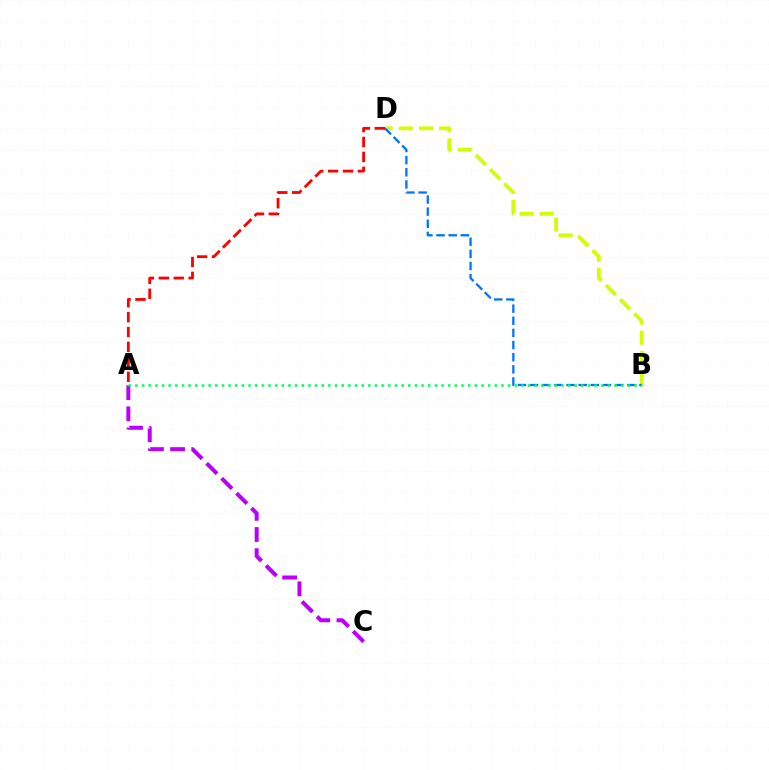{('B', 'D'): [{'color': '#d1ff00', 'line_style': 'dashed', 'thickness': 2.74}, {'color': '#0074ff', 'line_style': 'dashed', 'thickness': 1.65}], ('A', 'C'): [{'color': '#b900ff', 'line_style': 'dashed', 'thickness': 2.87}], ('A', 'B'): [{'color': '#00ff5c', 'line_style': 'dotted', 'thickness': 1.81}], ('A', 'D'): [{'color': '#ff0000', 'line_style': 'dashed', 'thickness': 2.03}]}